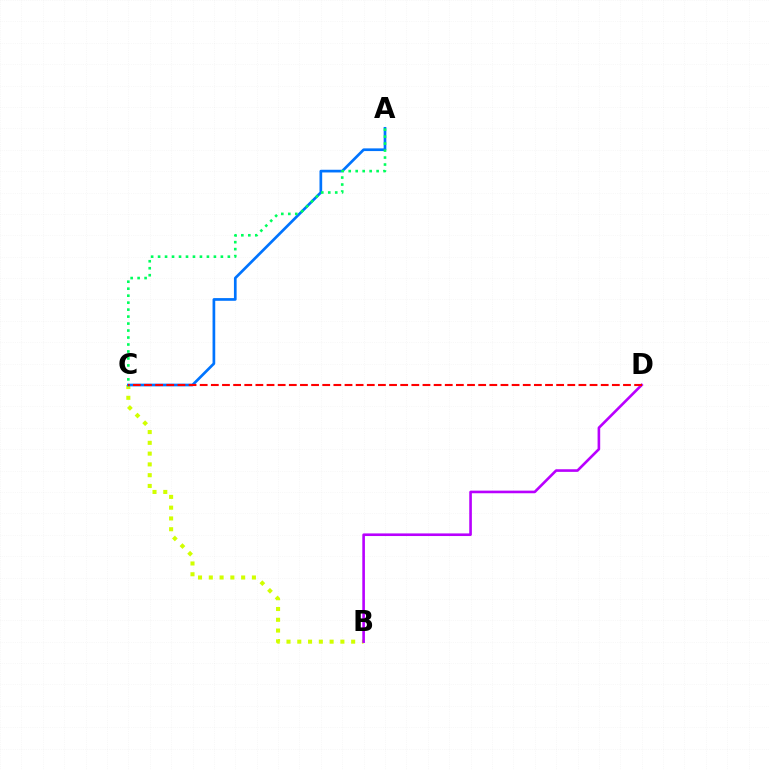{('B', 'C'): [{'color': '#d1ff00', 'line_style': 'dotted', 'thickness': 2.93}], ('A', 'C'): [{'color': '#0074ff', 'line_style': 'solid', 'thickness': 1.94}, {'color': '#00ff5c', 'line_style': 'dotted', 'thickness': 1.9}], ('B', 'D'): [{'color': '#b900ff', 'line_style': 'solid', 'thickness': 1.89}], ('C', 'D'): [{'color': '#ff0000', 'line_style': 'dashed', 'thickness': 1.51}]}